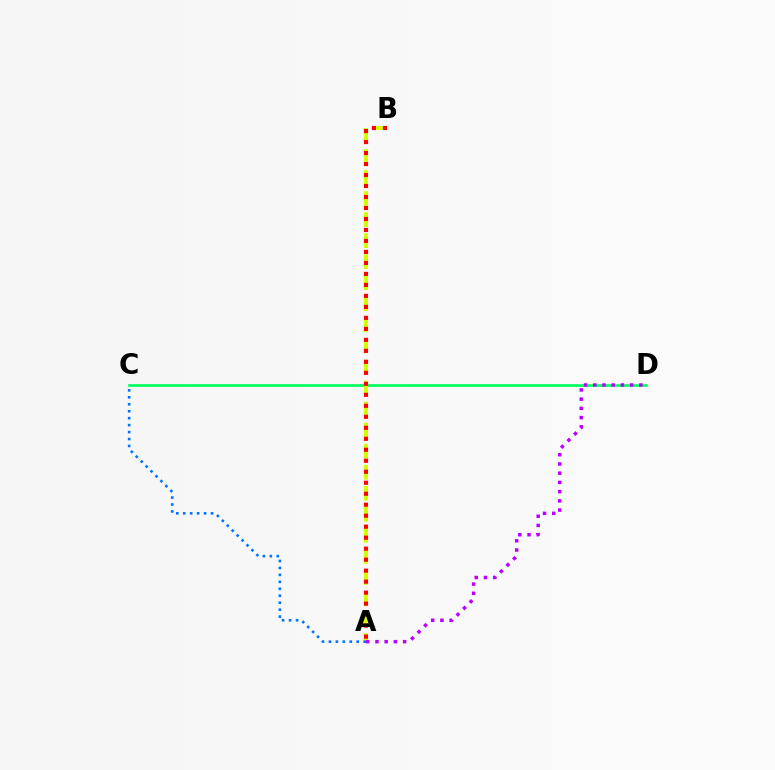{('C', 'D'): [{'color': '#00ff5c', 'line_style': 'solid', 'thickness': 1.92}], ('A', 'B'): [{'color': '#d1ff00', 'line_style': 'dashed', 'thickness': 2.86}, {'color': '#ff0000', 'line_style': 'dotted', 'thickness': 2.99}], ('A', 'D'): [{'color': '#b900ff', 'line_style': 'dotted', 'thickness': 2.51}], ('A', 'C'): [{'color': '#0074ff', 'line_style': 'dotted', 'thickness': 1.89}]}